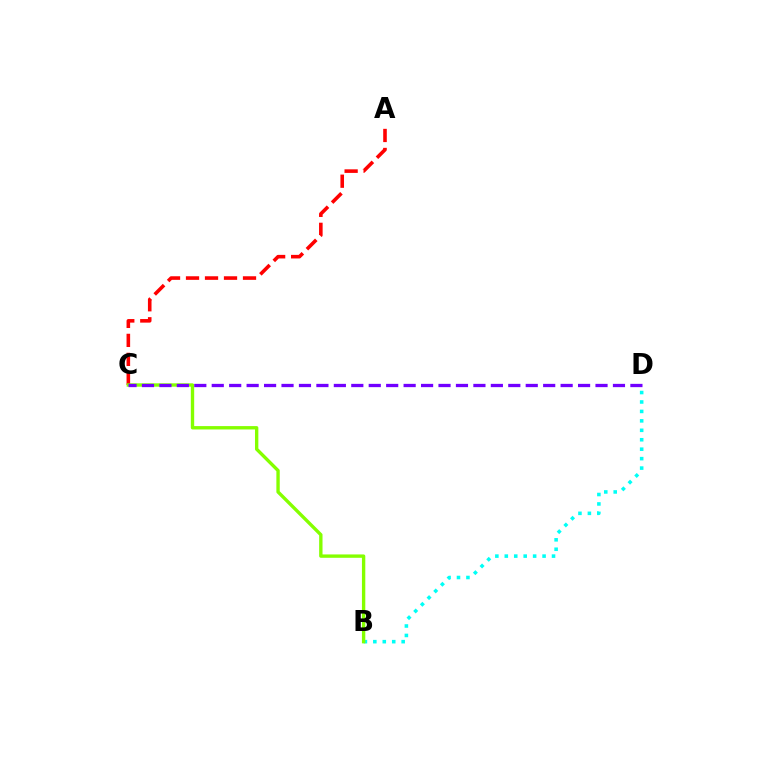{('B', 'D'): [{'color': '#00fff6', 'line_style': 'dotted', 'thickness': 2.57}], ('A', 'C'): [{'color': '#ff0000', 'line_style': 'dashed', 'thickness': 2.58}], ('B', 'C'): [{'color': '#84ff00', 'line_style': 'solid', 'thickness': 2.42}], ('C', 'D'): [{'color': '#7200ff', 'line_style': 'dashed', 'thickness': 2.37}]}